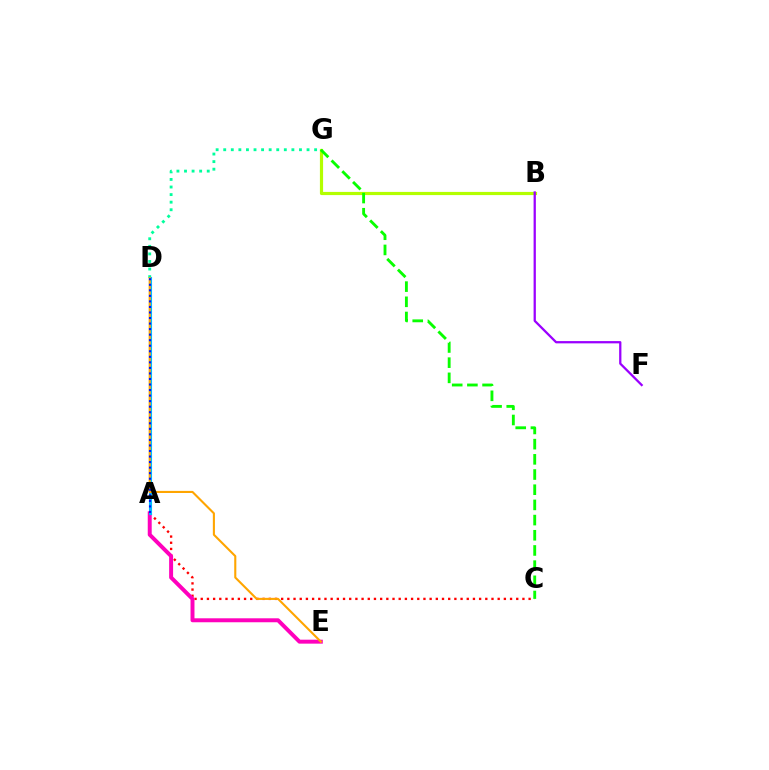{('A', 'C'): [{'color': '#ff0000', 'line_style': 'dotted', 'thickness': 1.68}], ('A', 'E'): [{'color': '#ff00bd', 'line_style': 'solid', 'thickness': 2.85}], ('D', 'G'): [{'color': '#00ff9d', 'line_style': 'dotted', 'thickness': 2.06}], ('B', 'G'): [{'color': '#b3ff00', 'line_style': 'solid', 'thickness': 2.29}], ('B', 'F'): [{'color': '#9b00ff', 'line_style': 'solid', 'thickness': 1.63}], ('A', 'D'): [{'color': '#00b5ff', 'line_style': 'solid', 'thickness': 2.24}, {'color': '#0010ff', 'line_style': 'dotted', 'thickness': 1.51}], ('D', 'E'): [{'color': '#ffa500', 'line_style': 'solid', 'thickness': 1.51}], ('C', 'G'): [{'color': '#08ff00', 'line_style': 'dashed', 'thickness': 2.06}]}